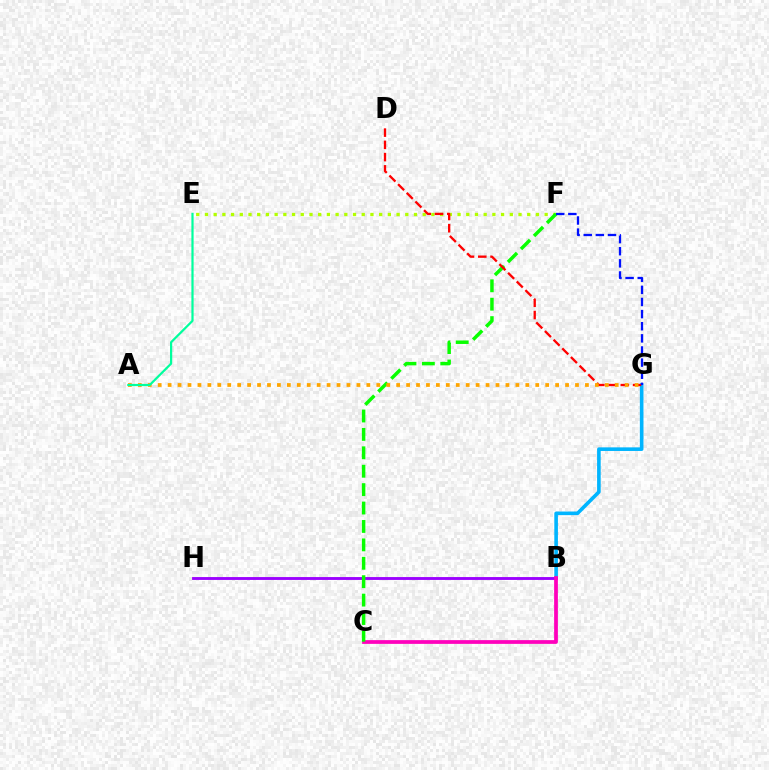{('E', 'F'): [{'color': '#b3ff00', 'line_style': 'dotted', 'thickness': 2.37}], ('B', 'G'): [{'color': '#00b5ff', 'line_style': 'solid', 'thickness': 2.6}], ('B', 'H'): [{'color': '#9b00ff', 'line_style': 'solid', 'thickness': 2.07}], ('B', 'C'): [{'color': '#ff00bd', 'line_style': 'solid', 'thickness': 2.7}], ('C', 'F'): [{'color': '#08ff00', 'line_style': 'dashed', 'thickness': 2.5}], ('D', 'G'): [{'color': '#ff0000', 'line_style': 'dashed', 'thickness': 1.66}], ('A', 'G'): [{'color': '#ffa500', 'line_style': 'dotted', 'thickness': 2.7}], ('A', 'E'): [{'color': '#00ff9d', 'line_style': 'solid', 'thickness': 1.59}], ('F', 'G'): [{'color': '#0010ff', 'line_style': 'dashed', 'thickness': 1.65}]}